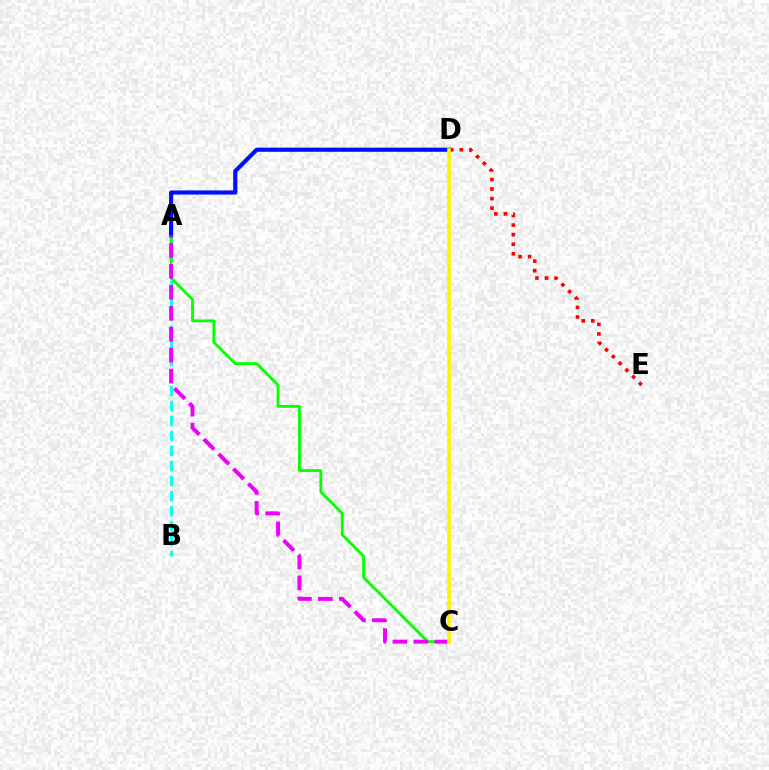{('D', 'E'): [{'color': '#ff0000', 'line_style': 'dotted', 'thickness': 2.6}], ('A', 'B'): [{'color': '#00fff6', 'line_style': 'dashed', 'thickness': 2.04}], ('A', 'C'): [{'color': '#08ff00', 'line_style': 'solid', 'thickness': 2.04}, {'color': '#ee00ff', 'line_style': 'dashed', 'thickness': 2.85}], ('A', 'D'): [{'color': '#0010ff', 'line_style': 'solid', 'thickness': 2.98}], ('C', 'D'): [{'color': '#fcf500', 'line_style': 'solid', 'thickness': 2.64}]}